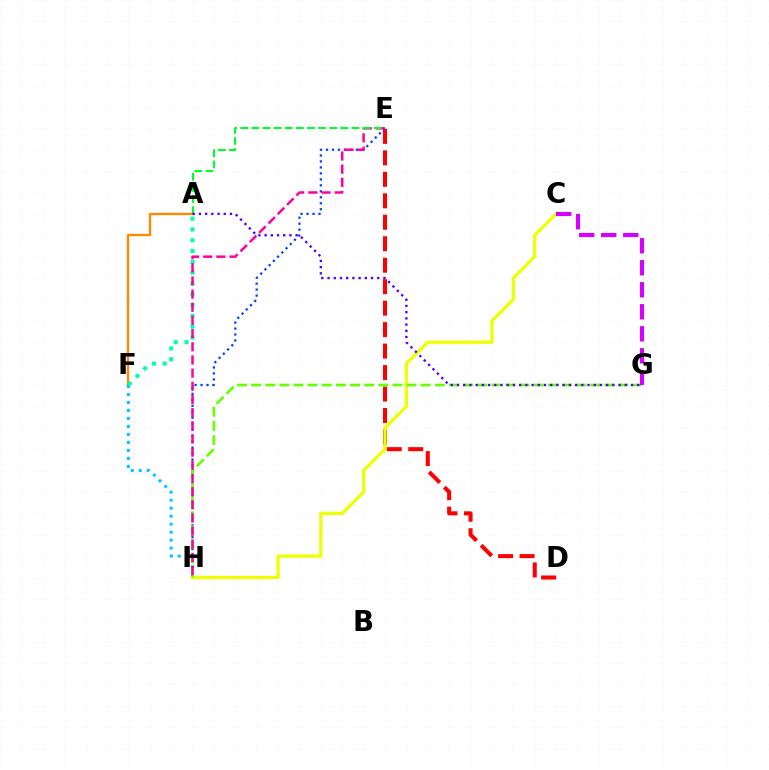{('A', 'F'): [{'color': '#ff8800', 'line_style': 'solid', 'thickness': 1.7}, {'color': '#00ffaf', 'line_style': 'dotted', 'thickness': 2.93}], ('D', 'E'): [{'color': '#ff0000', 'line_style': 'dashed', 'thickness': 2.92}], ('F', 'H'): [{'color': '#00c7ff', 'line_style': 'dotted', 'thickness': 2.17}], ('E', 'H'): [{'color': '#003fff', 'line_style': 'dotted', 'thickness': 1.62}, {'color': '#ff00a0', 'line_style': 'dashed', 'thickness': 1.79}], ('C', 'H'): [{'color': '#eeff00', 'line_style': 'solid', 'thickness': 2.35}], ('G', 'H'): [{'color': '#66ff00', 'line_style': 'dashed', 'thickness': 1.92}], ('C', 'G'): [{'color': '#d600ff', 'line_style': 'dashed', 'thickness': 2.99}], ('A', 'E'): [{'color': '#00ff27', 'line_style': 'dashed', 'thickness': 1.51}], ('A', 'G'): [{'color': '#4f00ff', 'line_style': 'dotted', 'thickness': 1.69}]}